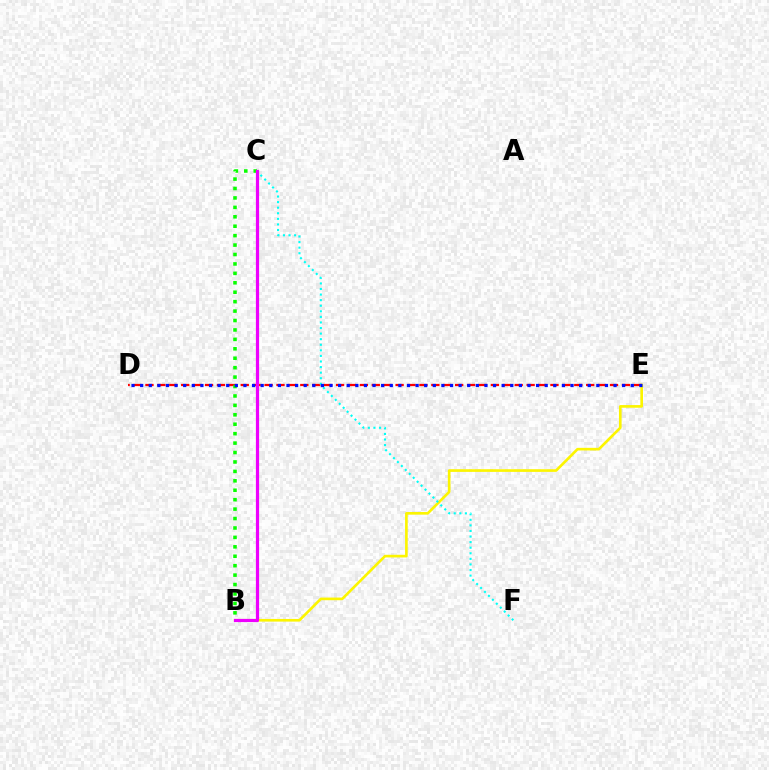{('B', 'E'): [{'color': '#fcf500', 'line_style': 'solid', 'thickness': 1.91}], ('D', 'E'): [{'color': '#ff0000', 'line_style': 'dashed', 'thickness': 1.62}, {'color': '#0010ff', 'line_style': 'dotted', 'thickness': 2.34}], ('B', 'C'): [{'color': '#08ff00', 'line_style': 'dotted', 'thickness': 2.56}, {'color': '#ee00ff', 'line_style': 'solid', 'thickness': 2.31}], ('C', 'F'): [{'color': '#00fff6', 'line_style': 'dotted', 'thickness': 1.52}]}